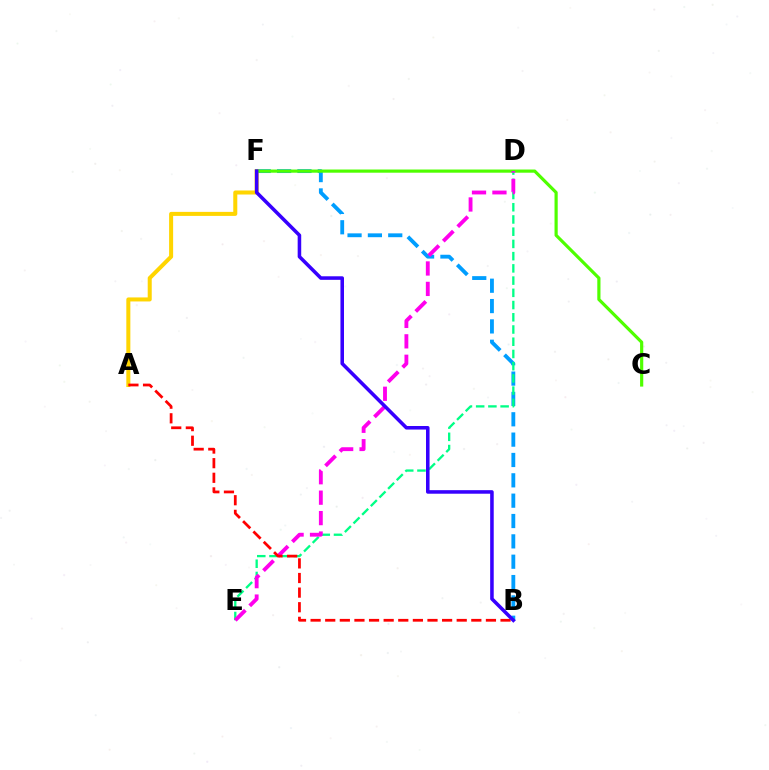{('B', 'F'): [{'color': '#009eff', 'line_style': 'dashed', 'thickness': 2.76}, {'color': '#3700ff', 'line_style': 'solid', 'thickness': 2.56}], ('A', 'F'): [{'color': '#ffd500', 'line_style': 'solid', 'thickness': 2.9}], ('C', 'F'): [{'color': '#4fff00', 'line_style': 'solid', 'thickness': 2.29}], ('D', 'E'): [{'color': '#00ff86', 'line_style': 'dashed', 'thickness': 1.66}, {'color': '#ff00ed', 'line_style': 'dashed', 'thickness': 2.78}], ('A', 'B'): [{'color': '#ff0000', 'line_style': 'dashed', 'thickness': 1.98}]}